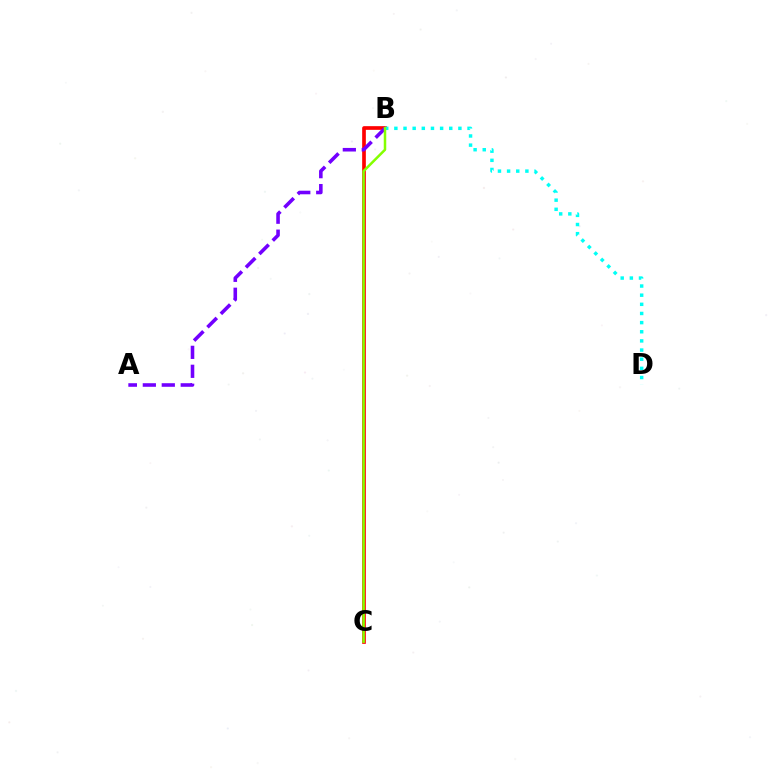{('B', 'C'): [{'color': '#ff0000', 'line_style': 'solid', 'thickness': 2.65}, {'color': '#84ff00', 'line_style': 'solid', 'thickness': 1.81}], ('B', 'D'): [{'color': '#00fff6', 'line_style': 'dotted', 'thickness': 2.49}], ('A', 'B'): [{'color': '#7200ff', 'line_style': 'dashed', 'thickness': 2.57}]}